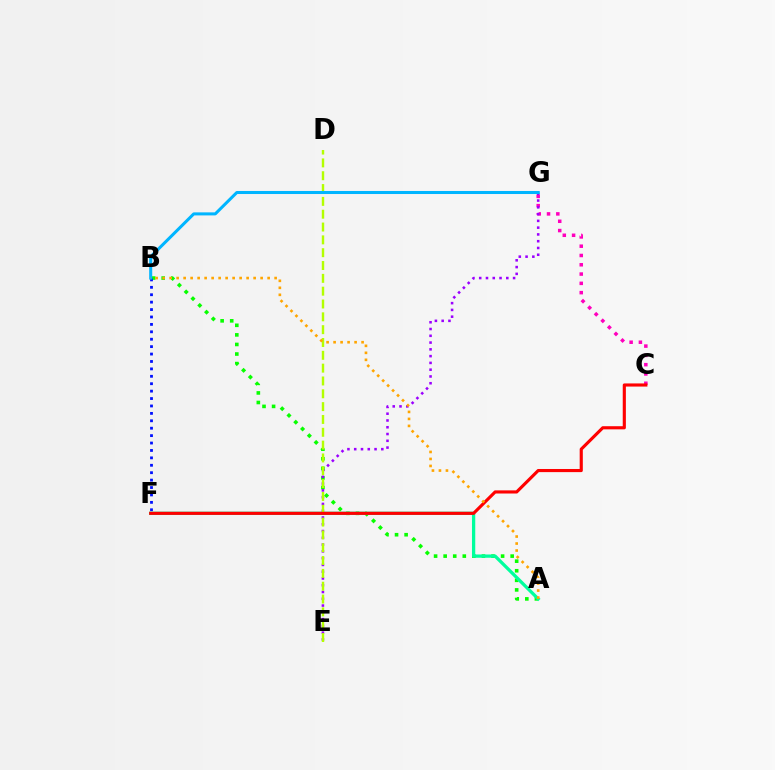{('A', 'B'): [{'color': '#08ff00', 'line_style': 'dotted', 'thickness': 2.6}, {'color': '#ffa500', 'line_style': 'dotted', 'thickness': 1.9}], ('C', 'G'): [{'color': '#ff00bd', 'line_style': 'dotted', 'thickness': 2.52}], ('E', 'G'): [{'color': '#9b00ff', 'line_style': 'dotted', 'thickness': 1.84}], ('B', 'F'): [{'color': '#0010ff', 'line_style': 'dotted', 'thickness': 2.01}], ('A', 'F'): [{'color': '#00ff9d', 'line_style': 'solid', 'thickness': 2.36}], ('D', 'E'): [{'color': '#b3ff00', 'line_style': 'dashed', 'thickness': 1.74}], ('C', 'F'): [{'color': '#ff0000', 'line_style': 'solid', 'thickness': 2.26}], ('B', 'G'): [{'color': '#00b5ff', 'line_style': 'solid', 'thickness': 2.19}]}